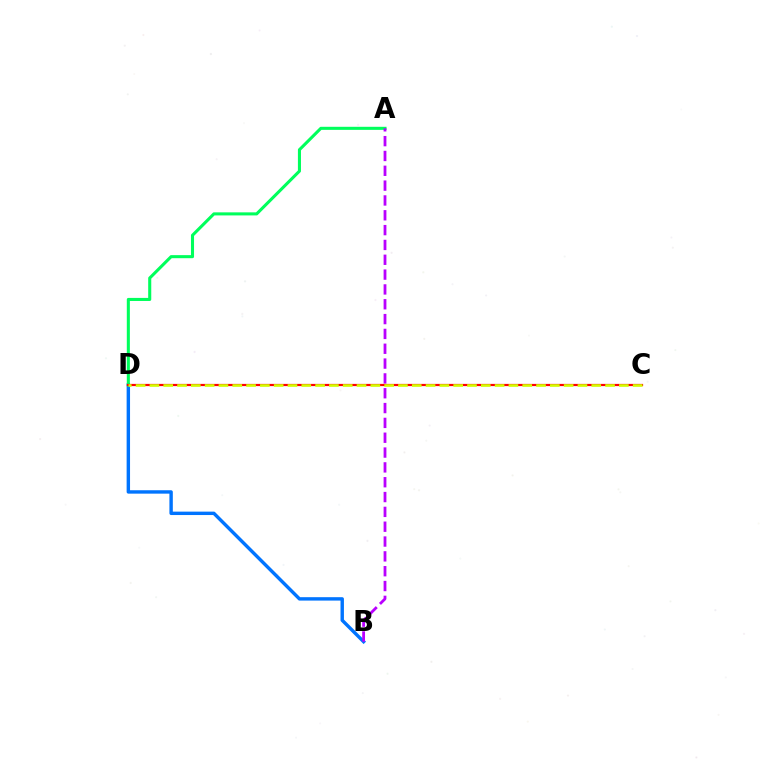{('B', 'D'): [{'color': '#0074ff', 'line_style': 'solid', 'thickness': 2.46}], ('A', 'D'): [{'color': '#00ff5c', 'line_style': 'solid', 'thickness': 2.21}], ('A', 'B'): [{'color': '#b900ff', 'line_style': 'dashed', 'thickness': 2.01}], ('C', 'D'): [{'color': '#ff0000', 'line_style': 'solid', 'thickness': 1.6}, {'color': '#d1ff00', 'line_style': 'dashed', 'thickness': 1.88}]}